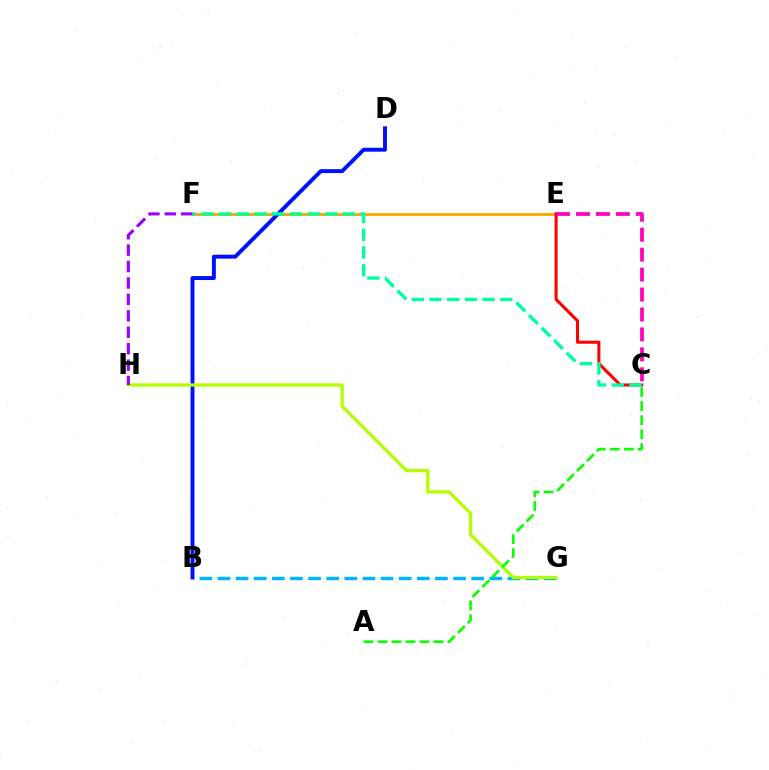{('E', 'F'): [{'color': '#ffa500', 'line_style': 'solid', 'thickness': 2.05}], ('B', 'G'): [{'color': '#00b5ff', 'line_style': 'dashed', 'thickness': 2.46}], ('B', 'D'): [{'color': '#0010ff', 'line_style': 'solid', 'thickness': 2.84}], ('C', 'E'): [{'color': '#ff0000', 'line_style': 'solid', 'thickness': 2.2}, {'color': '#ff00bd', 'line_style': 'dashed', 'thickness': 2.71}], ('G', 'H'): [{'color': '#b3ff00', 'line_style': 'solid', 'thickness': 2.37}], ('F', 'H'): [{'color': '#9b00ff', 'line_style': 'dashed', 'thickness': 2.23}], ('C', 'F'): [{'color': '#00ff9d', 'line_style': 'dashed', 'thickness': 2.41}], ('A', 'C'): [{'color': '#08ff00', 'line_style': 'dashed', 'thickness': 1.9}]}